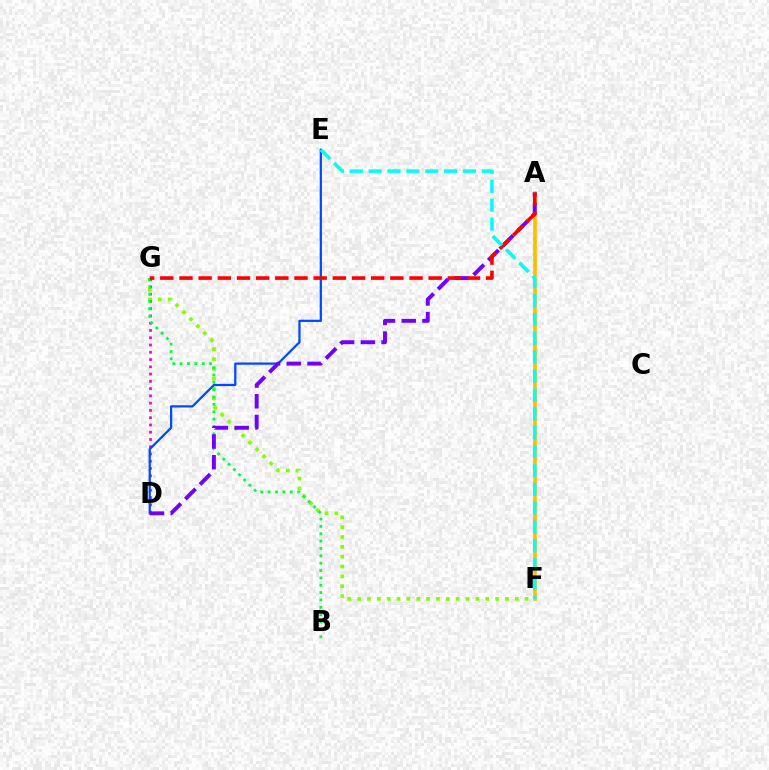{('F', 'G'): [{'color': '#84ff00', 'line_style': 'dotted', 'thickness': 2.68}], ('A', 'F'): [{'color': '#ffbd00', 'line_style': 'solid', 'thickness': 2.61}], ('D', 'G'): [{'color': '#ff00cf', 'line_style': 'dotted', 'thickness': 1.97}], ('D', 'E'): [{'color': '#004bff', 'line_style': 'solid', 'thickness': 1.62}], ('B', 'G'): [{'color': '#00ff39', 'line_style': 'dotted', 'thickness': 2.0}], ('A', 'D'): [{'color': '#7200ff', 'line_style': 'dashed', 'thickness': 2.82}], ('A', 'G'): [{'color': '#ff0000', 'line_style': 'dashed', 'thickness': 2.6}], ('E', 'F'): [{'color': '#00fff6', 'line_style': 'dashed', 'thickness': 2.56}]}